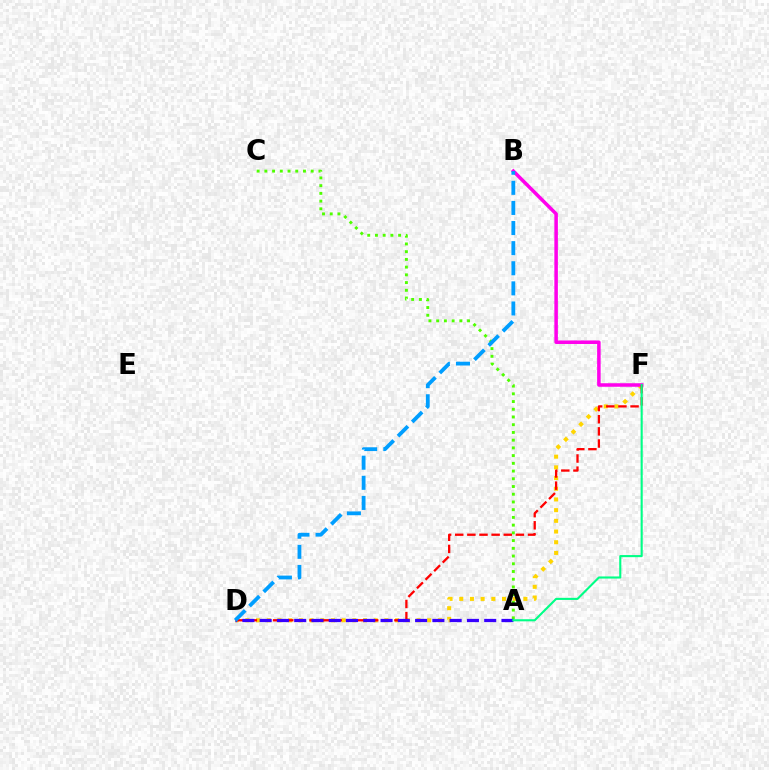{('D', 'F'): [{'color': '#ffd500', 'line_style': 'dotted', 'thickness': 2.91}, {'color': '#ff0000', 'line_style': 'dashed', 'thickness': 1.65}], ('B', 'F'): [{'color': '#ff00ed', 'line_style': 'solid', 'thickness': 2.54}], ('A', 'C'): [{'color': '#4fff00', 'line_style': 'dotted', 'thickness': 2.1}], ('A', 'D'): [{'color': '#3700ff', 'line_style': 'dashed', 'thickness': 2.35}], ('B', 'D'): [{'color': '#009eff', 'line_style': 'dashed', 'thickness': 2.73}], ('A', 'F'): [{'color': '#00ff86', 'line_style': 'solid', 'thickness': 1.52}]}